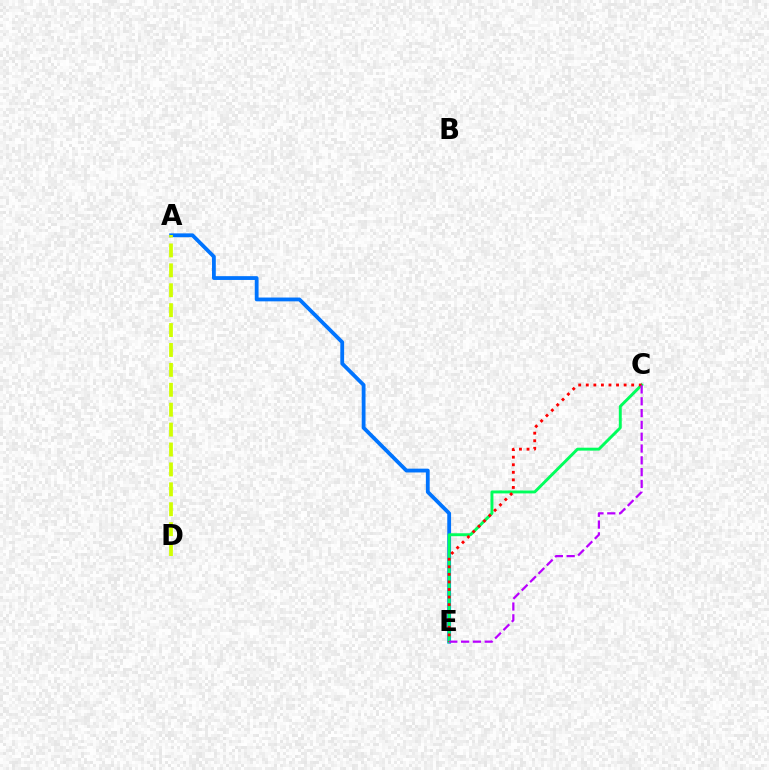{('A', 'E'): [{'color': '#0074ff', 'line_style': 'solid', 'thickness': 2.74}], ('C', 'E'): [{'color': '#00ff5c', 'line_style': 'solid', 'thickness': 2.11}, {'color': '#ff0000', 'line_style': 'dotted', 'thickness': 2.06}, {'color': '#b900ff', 'line_style': 'dashed', 'thickness': 1.6}], ('A', 'D'): [{'color': '#d1ff00', 'line_style': 'dashed', 'thickness': 2.7}]}